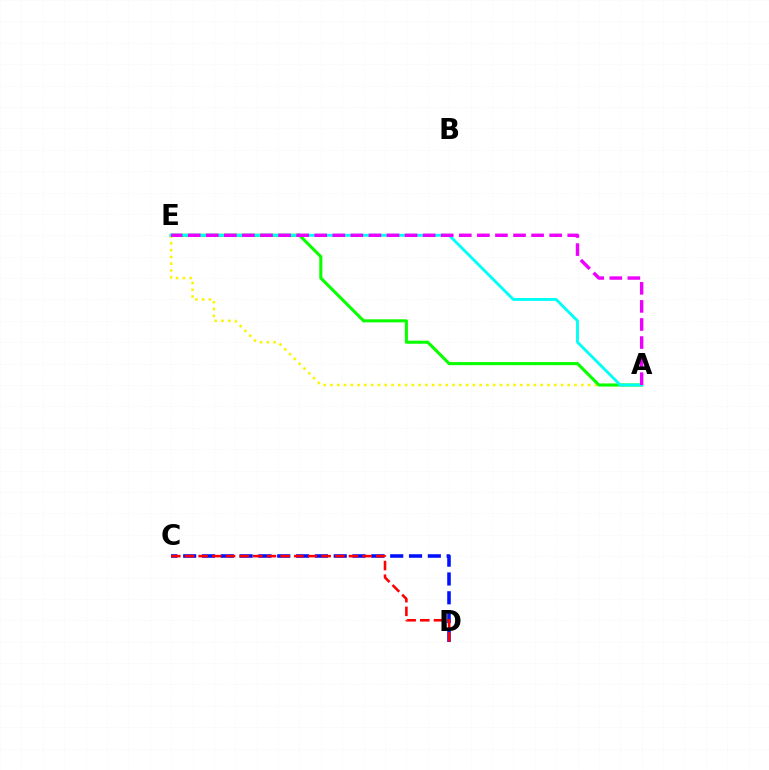{('A', 'E'): [{'color': '#fcf500', 'line_style': 'dotted', 'thickness': 1.84}, {'color': '#08ff00', 'line_style': 'solid', 'thickness': 2.21}, {'color': '#00fff6', 'line_style': 'solid', 'thickness': 2.07}, {'color': '#ee00ff', 'line_style': 'dashed', 'thickness': 2.46}], ('C', 'D'): [{'color': '#0010ff', 'line_style': 'dashed', 'thickness': 2.56}, {'color': '#ff0000', 'line_style': 'dashed', 'thickness': 1.86}]}